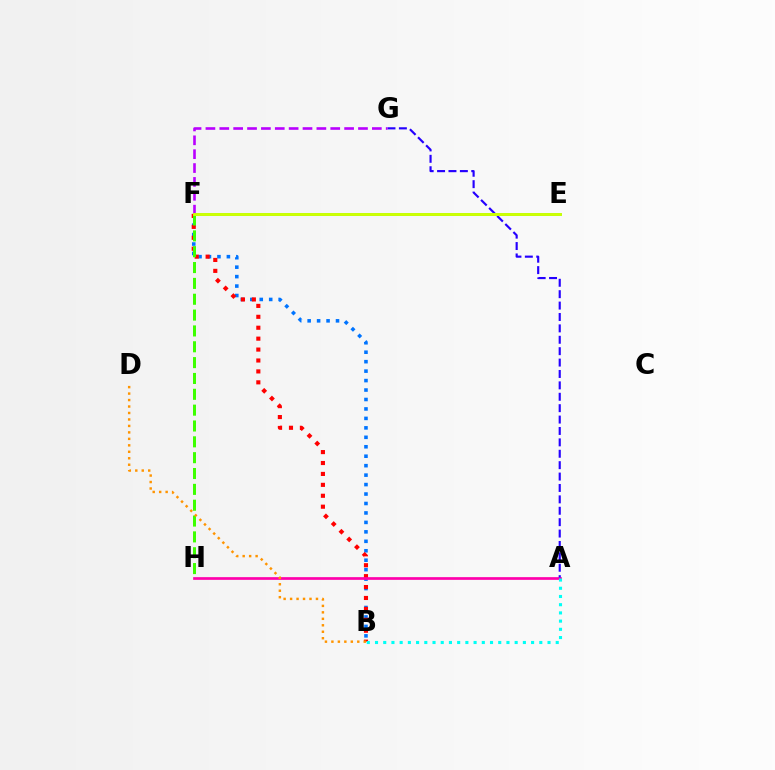{('B', 'F'): [{'color': '#0074ff', 'line_style': 'dotted', 'thickness': 2.57}, {'color': '#ff0000', 'line_style': 'dotted', 'thickness': 2.97}], ('A', 'H'): [{'color': '#ff00ac', 'line_style': 'solid', 'thickness': 1.95}], ('A', 'G'): [{'color': '#2500ff', 'line_style': 'dashed', 'thickness': 1.55}], ('F', 'H'): [{'color': '#3dff00', 'line_style': 'dashed', 'thickness': 2.15}], ('E', 'F'): [{'color': '#00ff5c', 'line_style': 'solid', 'thickness': 1.86}, {'color': '#d1ff00', 'line_style': 'solid', 'thickness': 2.05}], ('F', 'G'): [{'color': '#b900ff', 'line_style': 'dashed', 'thickness': 1.88}], ('A', 'B'): [{'color': '#00fff6', 'line_style': 'dotted', 'thickness': 2.23}], ('B', 'D'): [{'color': '#ff9400', 'line_style': 'dotted', 'thickness': 1.76}]}